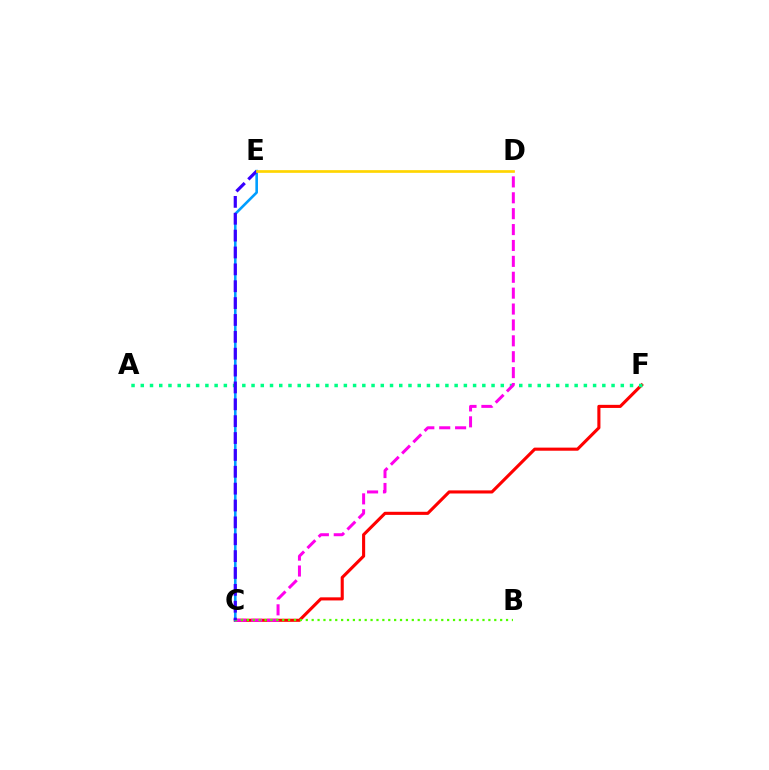{('C', 'F'): [{'color': '#ff0000', 'line_style': 'solid', 'thickness': 2.23}], ('C', 'E'): [{'color': '#009eff', 'line_style': 'solid', 'thickness': 1.87}, {'color': '#3700ff', 'line_style': 'dashed', 'thickness': 2.29}], ('A', 'F'): [{'color': '#00ff86', 'line_style': 'dotted', 'thickness': 2.51}], ('C', 'D'): [{'color': '#ff00ed', 'line_style': 'dashed', 'thickness': 2.16}], ('B', 'C'): [{'color': '#4fff00', 'line_style': 'dotted', 'thickness': 1.6}], ('D', 'E'): [{'color': '#ffd500', 'line_style': 'solid', 'thickness': 1.93}]}